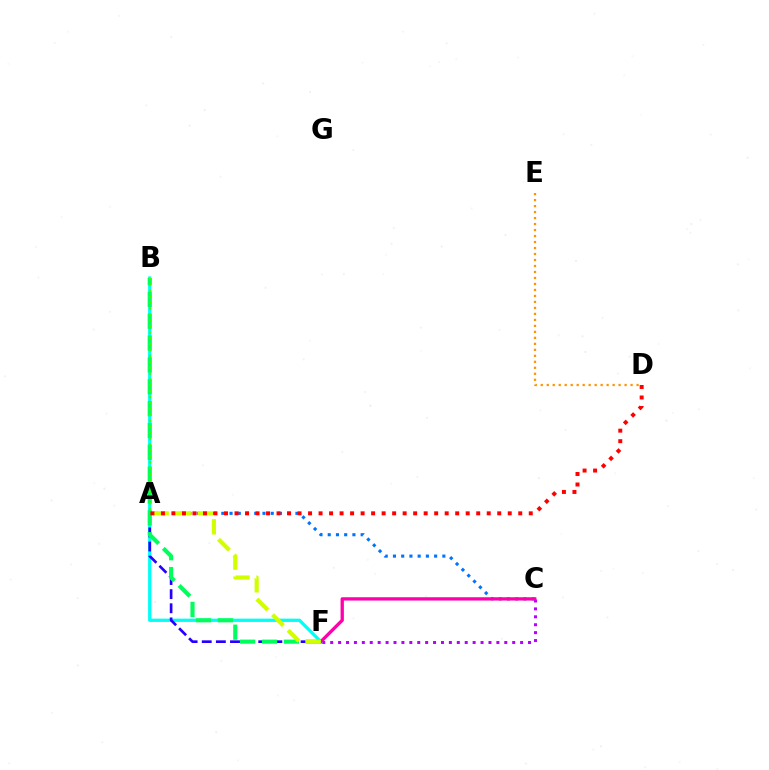{('C', 'F'): [{'color': '#b900ff', 'line_style': 'dotted', 'thickness': 2.15}, {'color': '#ff00ac', 'line_style': 'solid', 'thickness': 2.38}], ('A', 'C'): [{'color': '#0074ff', 'line_style': 'dotted', 'thickness': 2.24}], ('B', 'F'): [{'color': '#00fff6', 'line_style': 'solid', 'thickness': 2.35}, {'color': '#00ff5c', 'line_style': 'dashed', 'thickness': 2.97}], ('A', 'F'): [{'color': '#2500ff', 'line_style': 'dashed', 'thickness': 1.92}, {'color': '#d1ff00', 'line_style': 'dashed', 'thickness': 3.0}], ('D', 'E'): [{'color': '#ff9400', 'line_style': 'dotted', 'thickness': 1.63}], ('A', 'B'): [{'color': '#3dff00', 'line_style': 'dotted', 'thickness': 1.6}], ('A', 'D'): [{'color': '#ff0000', 'line_style': 'dotted', 'thickness': 2.86}]}